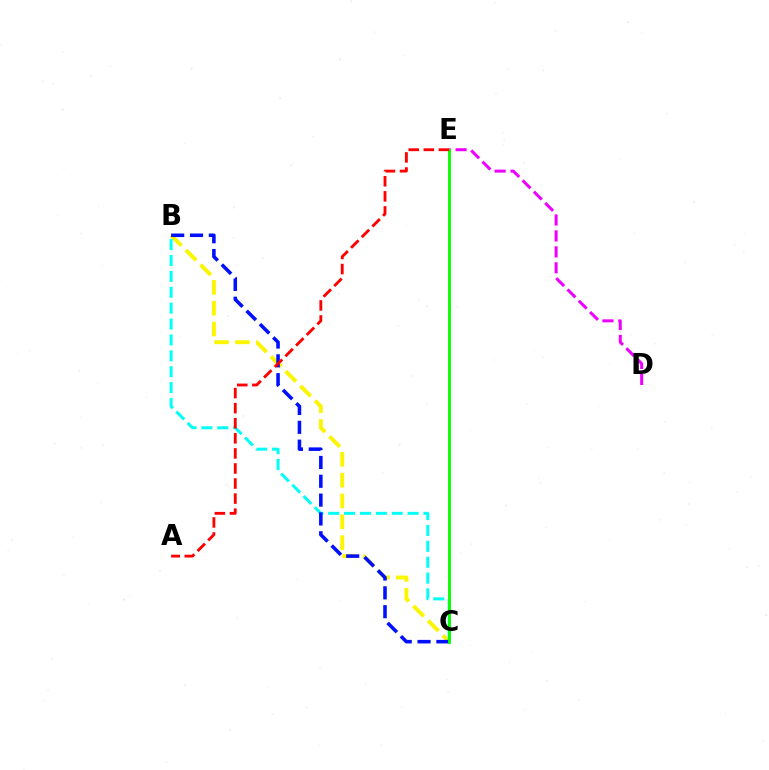{('B', 'C'): [{'color': '#fcf500', 'line_style': 'dashed', 'thickness': 2.83}, {'color': '#00fff6', 'line_style': 'dashed', 'thickness': 2.16}, {'color': '#0010ff', 'line_style': 'dashed', 'thickness': 2.56}], ('D', 'E'): [{'color': '#ee00ff', 'line_style': 'dashed', 'thickness': 2.17}], ('C', 'E'): [{'color': '#08ff00', 'line_style': 'solid', 'thickness': 2.07}], ('A', 'E'): [{'color': '#ff0000', 'line_style': 'dashed', 'thickness': 2.05}]}